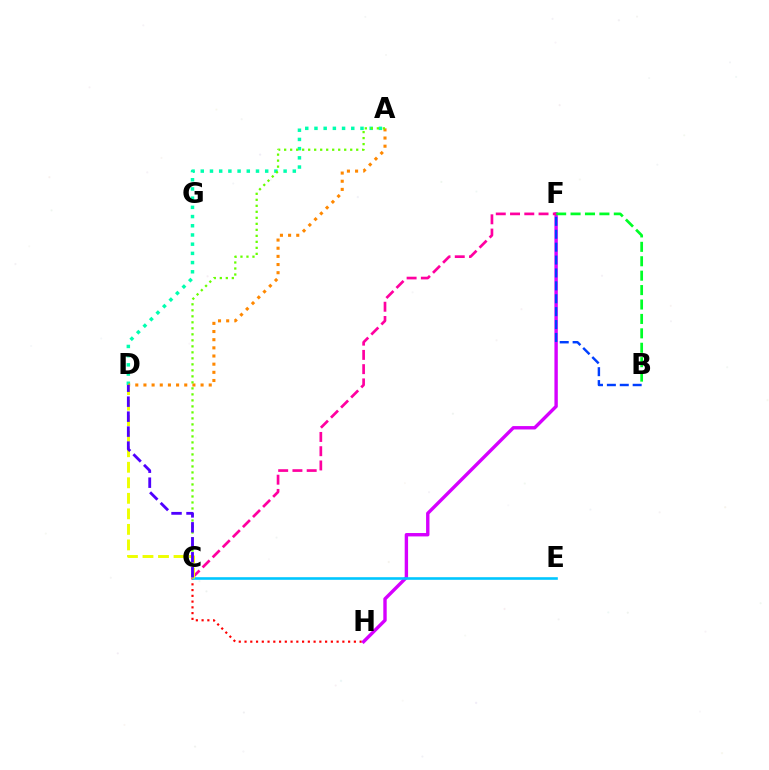{('C', 'H'): [{'color': '#ff0000', 'line_style': 'dotted', 'thickness': 1.56}], ('F', 'H'): [{'color': '#d600ff', 'line_style': 'solid', 'thickness': 2.44}], ('A', 'D'): [{'color': '#00ffaf', 'line_style': 'dotted', 'thickness': 2.5}, {'color': '#ff8800', 'line_style': 'dotted', 'thickness': 2.22}], ('A', 'C'): [{'color': '#66ff00', 'line_style': 'dotted', 'thickness': 1.63}], ('C', 'E'): [{'color': '#00c7ff', 'line_style': 'solid', 'thickness': 1.88}], ('B', 'F'): [{'color': '#00ff27', 'line_style': 'dashed', 'thickness': 1.96}, {'color': '#003fff', 'line_style': 'dashed', 'thickness': 1.75}], ('C', 'F'): [{'color': '#ff00a0', 'line_style': 'dashed', 'thickness': 1.94}], ('C', 'D'): [{'color': '#eeff00', 'line_style': 'dashed', 'thickness': 2.11}, {'color': '#4f00ff', 'line_style': 'dashed', 'thickness': 2.03}]}